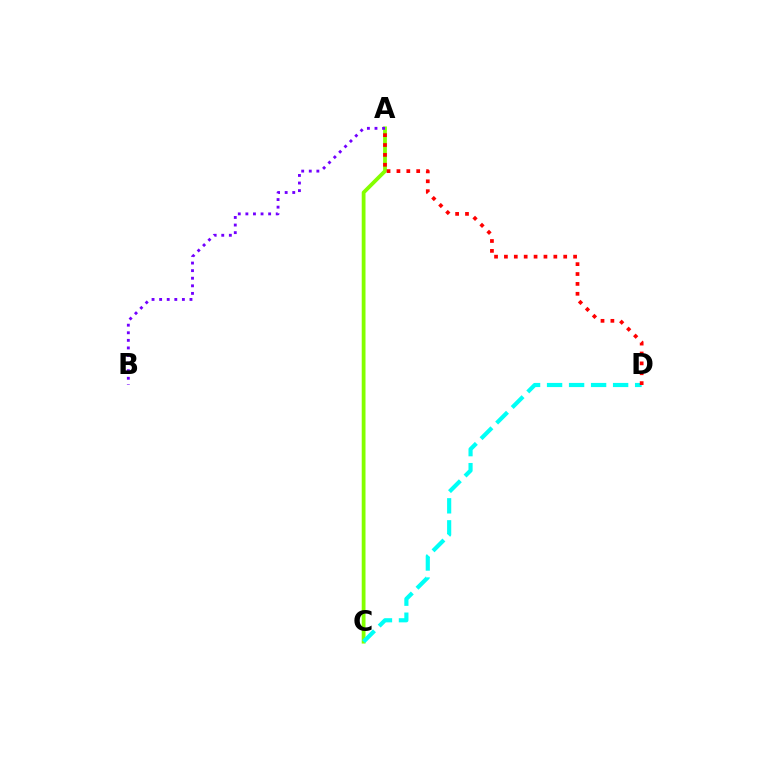{('A', 'C'): [{'color': '#84ff00', 'line_style': 'solid', 'thickness': 2.73}], ('C', 'D'): [{'color': '#00fff6', 'line_style': 'dashed', 'thickness': 2.99}], ('A', 'D'): [{'color': '#ff0000', 'line_style': 'dotted', 'thickness': 2.68}], ('A', 'B'): [{'color': '#7200ff', 'line_style': 'dotted', 'thickness': 2.06}]}